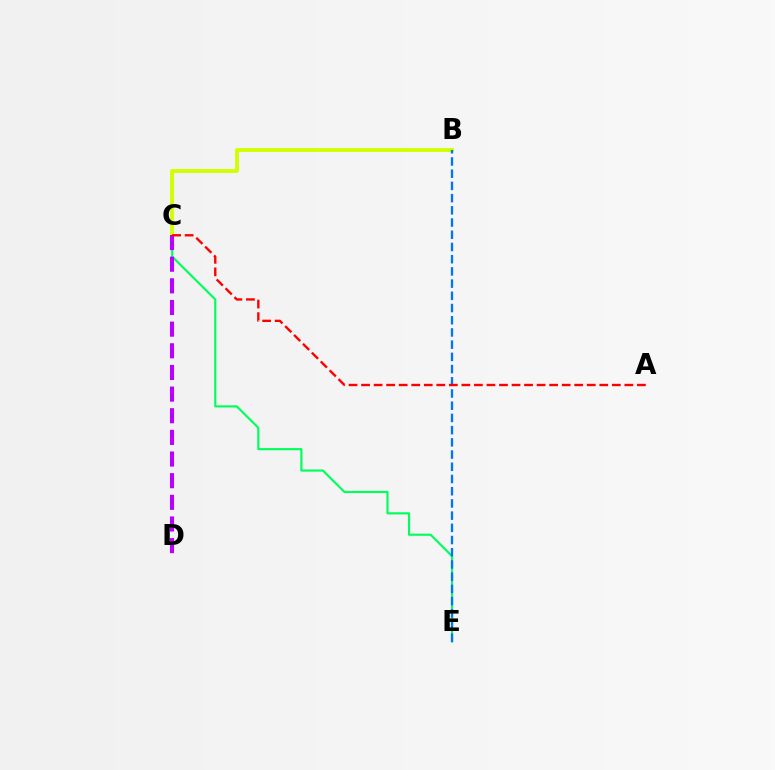{('C', 'E'): [{'color': '#00ff5c', 'line_style': 'solid', 'thickness': 1.56}], ('B', 'C'): [{'color': '#d1ff00', 'line_style': 'solid', 'thickness': 2.79}], ('C', 'D'): [{'color': '#b900ff', 'line_style': 'dashed', 'thickness': 2.94}], ('B', 'E'): [{'color': '#0074ff', 'line_style': 'dashed', 'thickness': 1.66}], ('A', 'C'): [{'color': '#ff0000', 'line_style': 'dashed', 'thickness': 1.7}]}